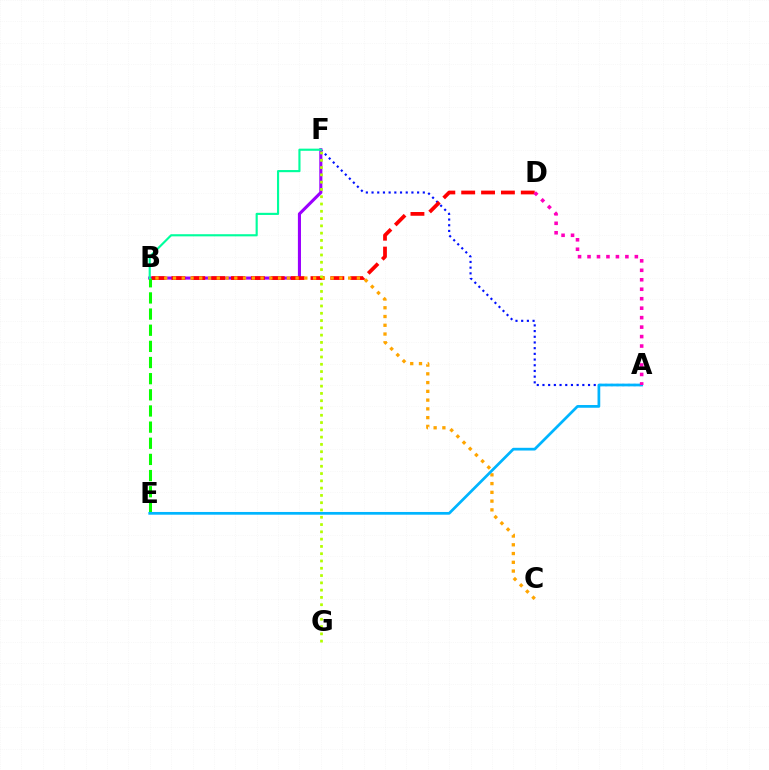{('A', 'F'): [{'color': '#0010ff', 'line_style': 'dotted', 'thickness': 1.55}], ('B', 'F'): [{'color': '#9b00ff', 'line_style': 'solid', 'thickness': 2.22}, {'color': '#00ff9d', 'line_style': 'solid', 'thickness': 1.54}], ('B', 'D'): [{'color': '#ff0000', 'line_style': 'dashed', 'thickness': 2.7}], ('B', 'C'): [{'color': '#ffa500', 'line_style': 'dotted', 'thickness': 2.38}], ('F', 'G'): [{'color': '#b3ff00', 'line_style': 'dotted', 'thickness': 1.98}], ('B', 'E'): [{'color': '#08ff00', 'line_style': 'dashed', 'thickness': 2.19}], ('A', 'E'): [{'color': '#00b5ff', 'line_style': 'solid', 'thickness': 1.96}], ('A', 'D'): [{'color': '#ff00bd', 'line_style': 'dotted', 'thickness': 2.57}]}